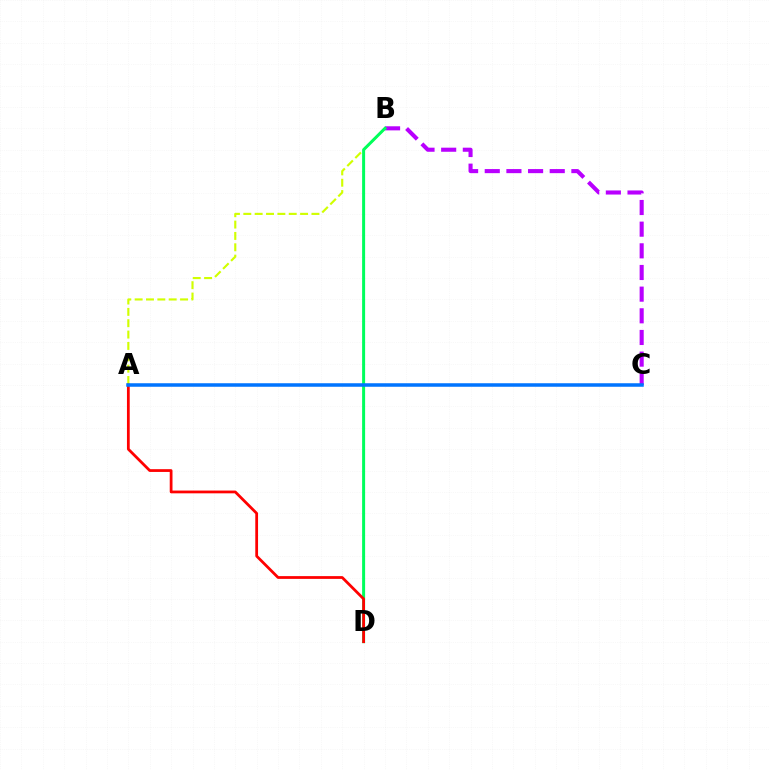{('A', 'B'): [{'color': '#d1ff00', 'line_style': 'dashed', 'thickness': 1.54}], ('B', 'C'): [{'color': '#b900ff', 'line_style': 'dashed', 'thickness': 2.94}], ('B', 'D'): [{'color': '#00ff5c', 'line_style': 'solid', 'thickness': 2.16}], ('A', 'D'): [{'color': '#ff0000', 'line_style': 'solid', 'thickness': 1.99}], ('A', 'C'): [{'color': '#0074ff', 'line_style': 'solid', 'thickness': 2.53}]}